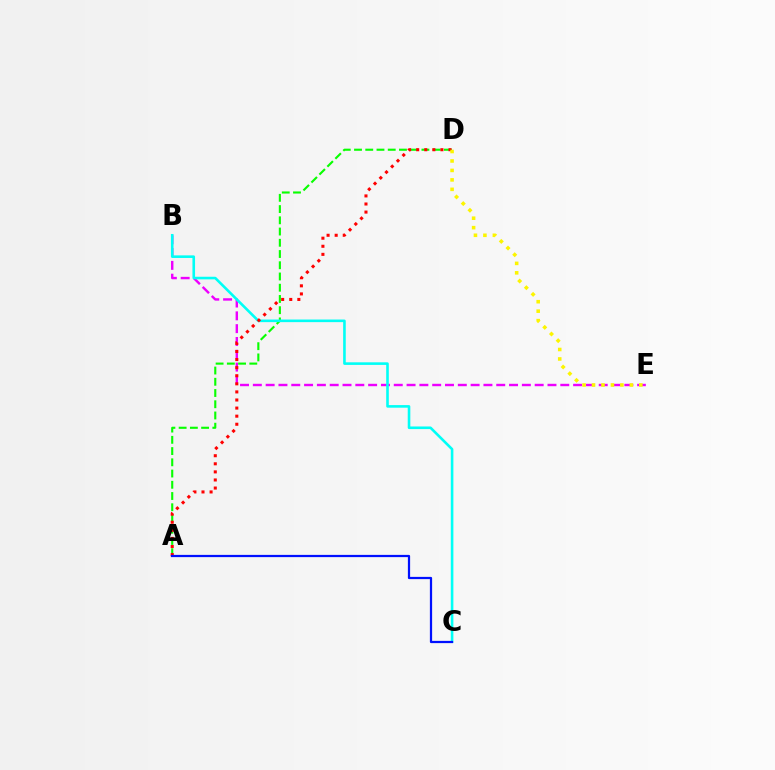{('A', 'D'): [{'color': '#08ff00', 'line_style': 'dashed', 'thickness': 1.53}, {'color': '#ff0000', 'line_style': 'dotted', 'thickness': 2.2}], ('B', 'E'): [{'color': '#ee00ff', 'line_style': 'dashed', 'thickness': 1.74}], ('B', 'C'): [{'color': '#00fff6', 'line_style': 'solid', 'thickness': 1.87}], ('A', 'C'): [{'color': '#0010ff', 'line_style': 'solid', 'thickness': 1.61}], ('D', 'E'): [{'color': '#fcf500', 'line_style': 'dotted', 'thickness': 2.57}]}